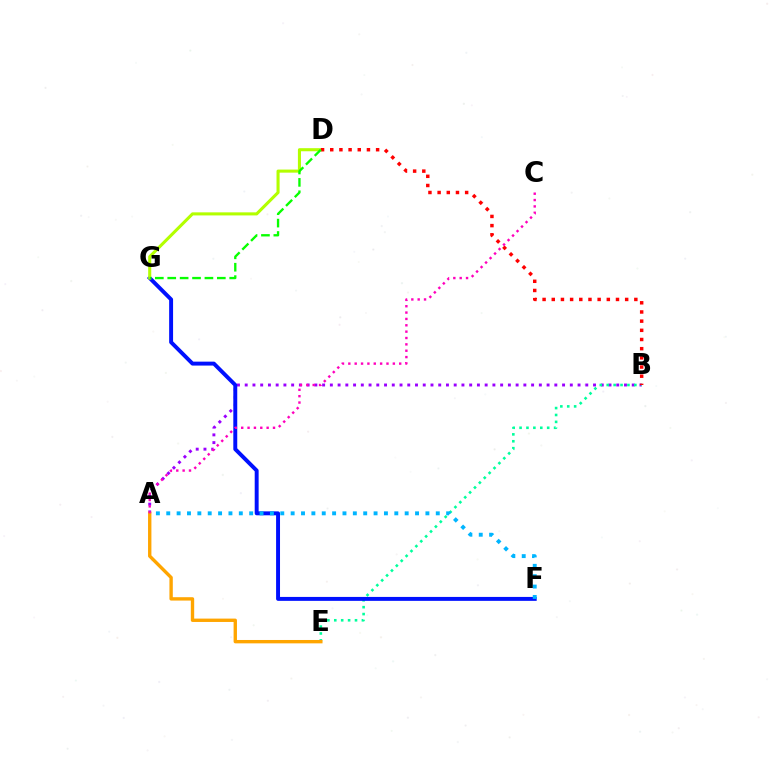{('A', 'B'): [{'color': '#9b00ff', 'line_style': 'dotted', 'thickness': 2.1}], ('B', 'E'): [{'color': '#00ff9d', 'line_style': 'dotted', 'thickness': 1.88}], ('F', 'G'): [{'color': '#0010ff', 'line_style': 'solid', 'thickness': 2.83}], ('D', 'G'): [{'color': '#b3ff00', 'line_style': 'solid', 'thickness': 2.22}, {'color': '#08ff00', 'line_style': 'dashed', 'thickness': 1.68}], ('A', 'E'): [{'color': '#ffa500', 'line_style': 'solid', 'thickness': 2.43}], ('B', 'D'): [{'color': '#ff0000', 'line_style': 'dotted', 'thickness': 2.49}], ('A', 'C'): [{'color': '#ff00bd', 'line_style': 'dotted', 'thickness': 1.73}], ('A', 'F'): [{'color': '#00b5ff', 'line_style': 'dotted', 'thickness': 2.82}]}